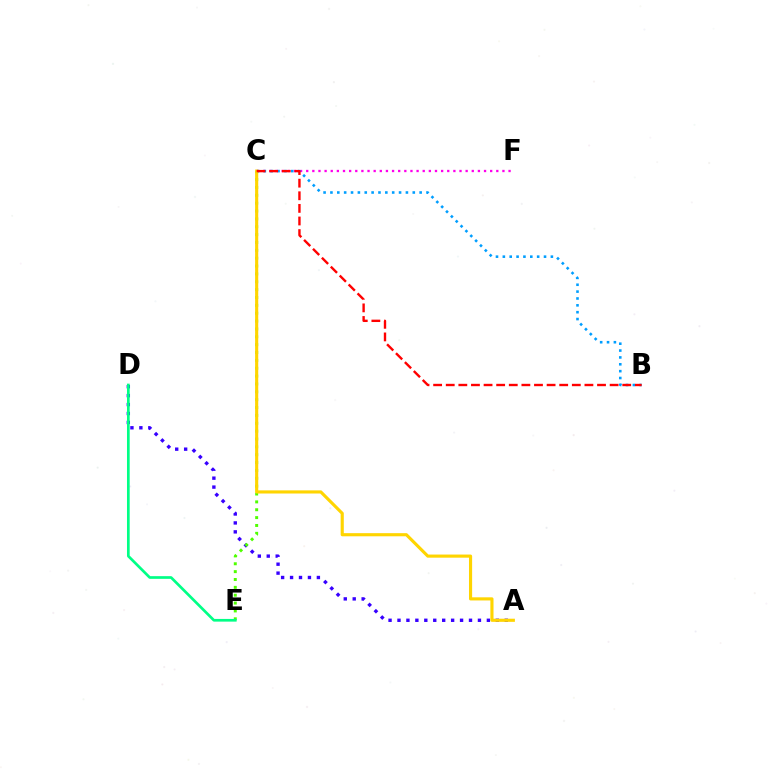{('C', 'F'): [{'color': '#ff00ed', 'line_style': 'dotted', 'thickness': 1.67}], ('A', 'D'): [{'color': '#3700ff', 'line_style': 'dotted', 'thickness': 2.43}], ('C', 'E'): [{'color': '#4fff00', 'line_style': 'dotted', 'thickness': 2.14}], ('B', 'C'): [{'color': '#009eff', 'line_style': 'dotted', 'thickness': 1.86}, {'color': '#ff0000', 'line_style': 'dashed', 'thickness': 1.71}], ('A', 'C'): [{'color': '#ffd500', 'line_style': 'solid', 'thickness': 2.25}], ('D', 'E'): [{'color': '#00ff86', 'line_style': 'solid', 'thickness': 1.94}]}